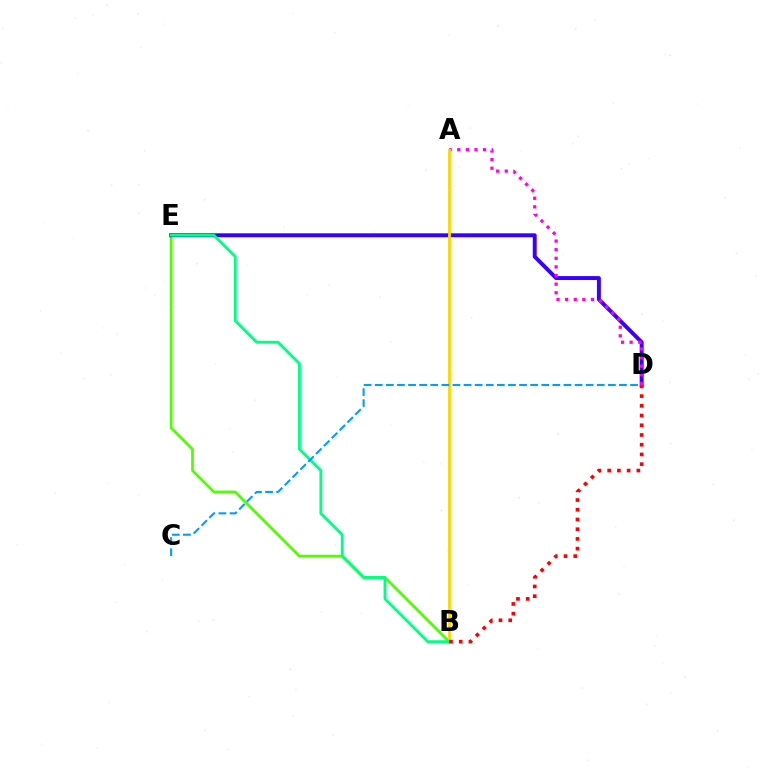{('B', 'E'): [{'color': '#4fff00', 'line_style': 'solid', 'thickness': 1.97}, {'color': '#00ff86', 'line_style': 'solid', 'thickness': 2.04}], ('D', 'E'): [{'color': '#3700ff', 'line_style': 'solid', 'thickness': 2.84}], ('A', 'D'): [{'color': '#ff00ed', 'line_style': 'dotted', 'thickness': 2.34}], ('A', 'B'): [{'color': '#ffd500', 'line_style': 'solid', 'thickness': 2.03}], ('B', 'D'): [{'color': '#ff0000', 'line_style': 'dotted', 'thickness': 2.64}], ('C', 'D'): [{'color': '#009eff', 'line_style': 'dashed', 'thickness': 1.51}]}